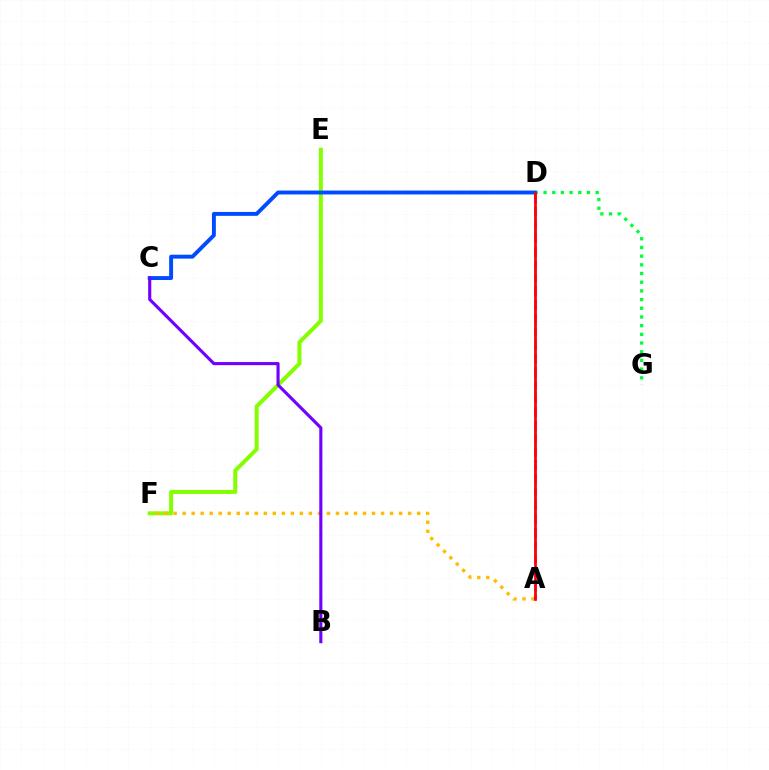{('D', 'G'): [{'color': '#00ff39', 'line_style': 'dotted', 'thickness': 2.36}], ('A', 'D'): [{'color': '#00fff6', 'line_style': 'dotted', 'thickness': 2.07}, {'color': '#ff00cf', 'line_style': 'dashed', 'thickness': 1.82}, {'color': '#ff0000', 'line_style': 'solid', 'thickness': 1.95}], ('E', 'F'): [{'color': '#84ff00', 'line_style': 'solid', 'thickness': 2.88}], ('C', 'D'): [{'color': '#004bff', 'line_style': 'solid', 'thickness': 2.81}], ('A', 'F'): [{'color': '#ffbd00', 'line_style': 'dotted', 'thickness': 2.45}], ('B', 'C'): [{'color': '#7200ff', 'line_style': 'solid', 'thickness': 2.24}]}